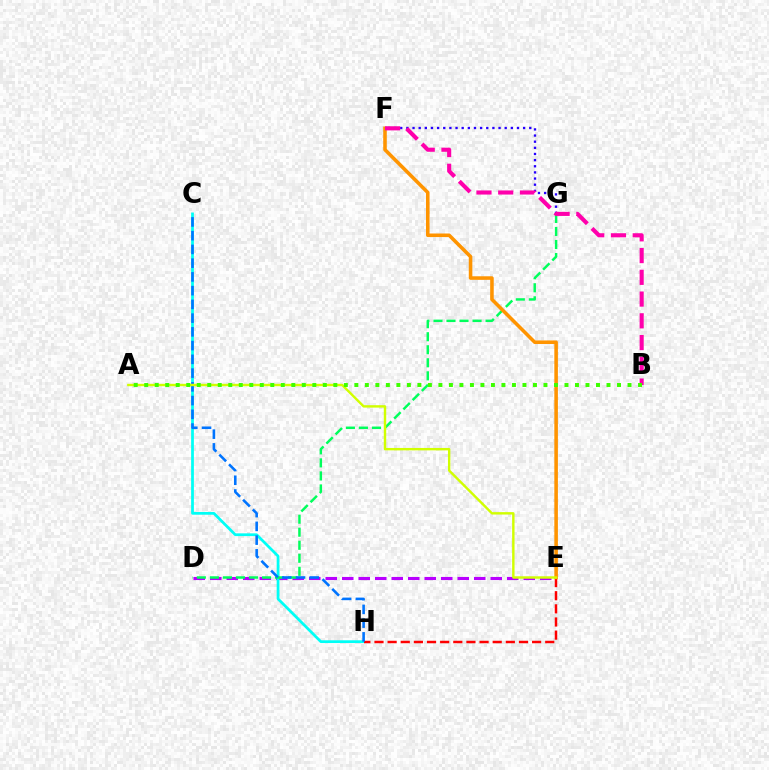{('D', 'E'): [{'color': '#b900ff', 'line_style': 'dashed', 'thickness': 2.24}], ('F', 'G'): [{'color': '#2500ff', 'line_style': 'dotted', 'thickness': 1.67}], ('C', 'H'): [{'color': '#00fff6', 'line_style': 'solid', 'thickness': 1.98}, {'color': '#0074ff', 'line_style': 'dashed', 'thickness': 1.87}], ('D', 'G'): [{'color': '#00ff5c', 'line_style': 'dashed', 'thickness': 1.77}], ('E', 'H'): [{'color': '#ff0000', 'line_style': 'dashed', 'thickness': 1.78}], ('E', 'F'): [{'color': '#ff9400', 'line_style': 'solid', 'thickness': 2.57}], ('B', 'F'): [{'color': '#ff00ac', 'line_style': 'dashed', 'thickness': 2.95}], ('A', 'E'): [{'color': '#d1ff00', 'line_style': 'solid', 'thickness': 1.74}], ('A', 'B'): [{'color': '#3dff00', 'line_style': 'dotted', 'thickness': 2.85}]}